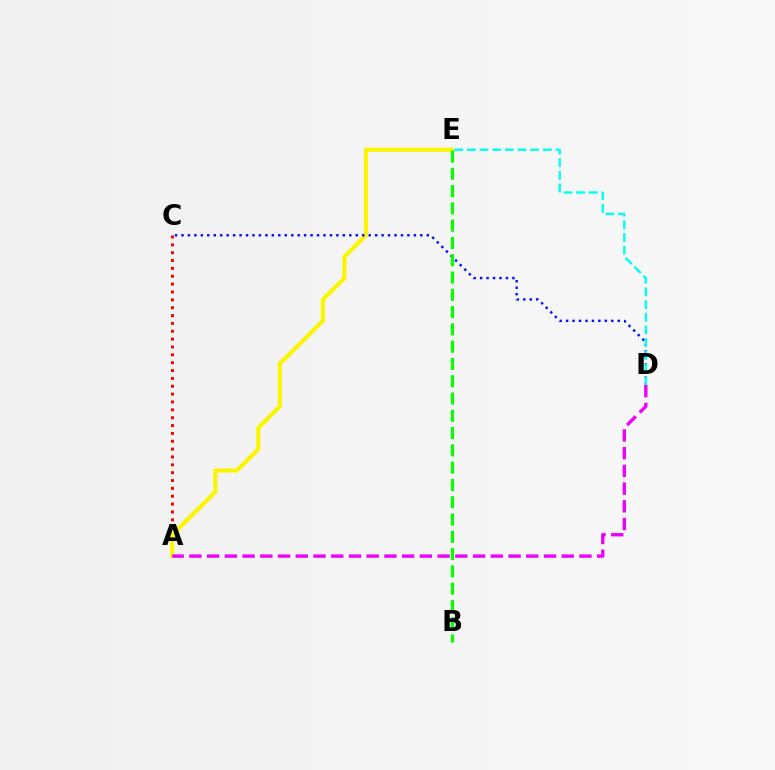{('A', 'C'): [{'color': '#ff0000', 'line_style': 'dotted', 'thickness': 2.13}], ('A', 'E'): [{'color': '#fcf500', 'line_style': 'solid', 'thickness': 2.97}], ('C', 'D'): [{'color': '#0010ff', 'line_style': 'dotted', 'thickness': 1.75}], ('D', 'E'): [{'color': '#00fff6', 'line_style': 'dashed', 'thickness': 1.72}], ('A', 'D'): [{'color': '#ee00ff', 'line_style': 'dashed', 'thickness': 2.41}], ('B', 'E'): [{'color': '#08ff00', 'line_style': 'dashed', 'thickness': 2.35}]}